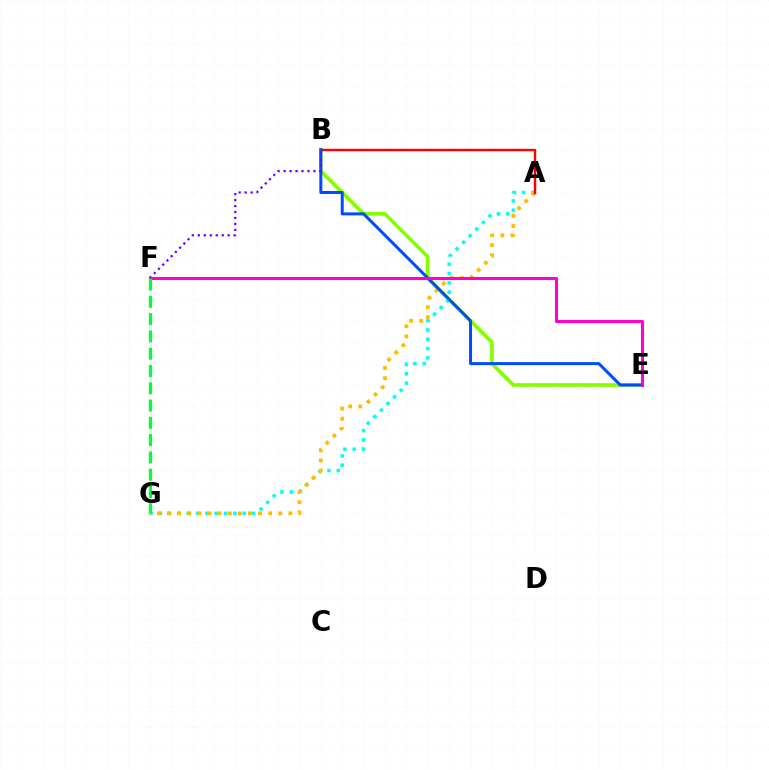{('B', 'E'): [{'color': '#84ff00', 'line_style': 'solid', 'thickness': 2.63}, {'color': '#004bff', 'line_style': 'solid', 'thickness': 2.15}], ('A', 'G'): [{'color': '#00fff6', 'line_style': 'dotted', 'thickness': 2.53}, {'color': '#ffbd00', 'line_style': 'dotted', 'thickness': 2.75}], ('A', 'B'): [{'color': '#ff0000', 'line_style': 'solid', 'thickness': 1.74}], ('E', 'F'): [{'color': '#ff00cf', 'line_style': 'solid', 'thickness': 2.2}], ('B', 'F'): [{'color': '#7200ff', 'line_style': 'dotted', 'thickness': 1.62}], ('F', 'G'): [{'color': '#00ff39', 'line_style': 'dashed', 'thickness': 2.35}]}